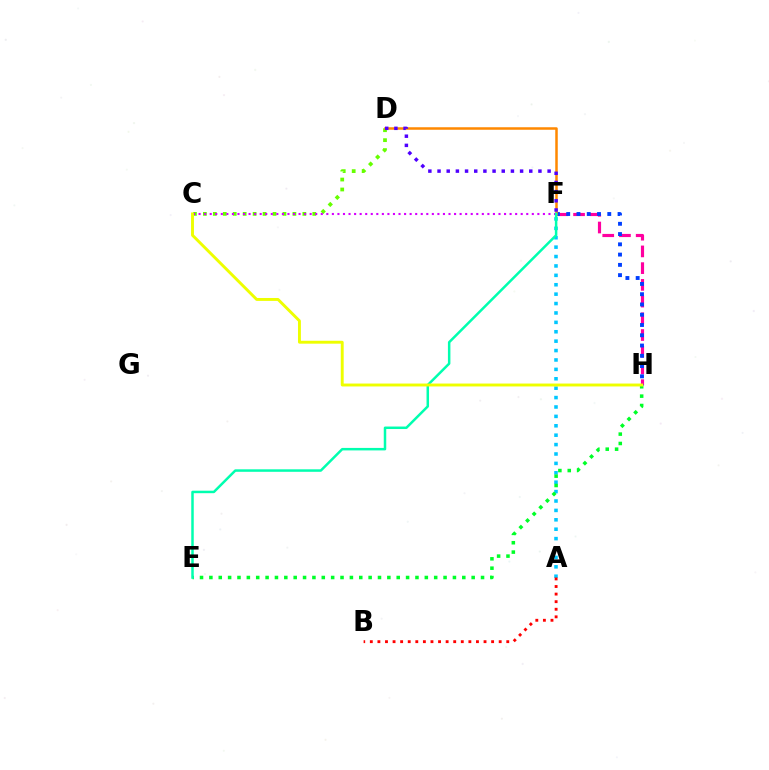{('F', 'H'): [{'color': '#ff00a0', 'line_style': 'dashed', 'thickness': 2.27}, {'color': '#003fff', 'line_style': 'dotted', 'thickness': 2.79}], ('C', 'D'): [{'color': '#66ff00', 'line_style': 'dotted', 'thickness': 2.7}], ('A', 'F'): [{'color': '#00c7ff', 'line_style': 'dotted', 'thickness': 2.55}], ('A', 'B'): [{'color': '#ff0000', 'line_style': 'dotted', 'thickness': 2.06}], ('D', 'F'): [{'color': '#ff8800', 'line_style': 'solid', 'thickness': 1.8}, {'color': '#4f00ff', 'line_style': 'dotted', 'thickness': 2.49}], ('C', 'F'): [{'color': '#d600ff', 'line_style': 'dotted', 'thickness': 1.51}], ('E', 'H'): [{'color': '#00ff27', 'line_style': 'dotted', 'thickness': 2.55}], ('E', 'F'): [{'color': '#00ffaf', 'line_style': 'solid', 'thickness': 1.79}], ('C', 'H'): [{'color': '#eeff00', 'line_style': 'solid', 'thickness': 2.1}]}